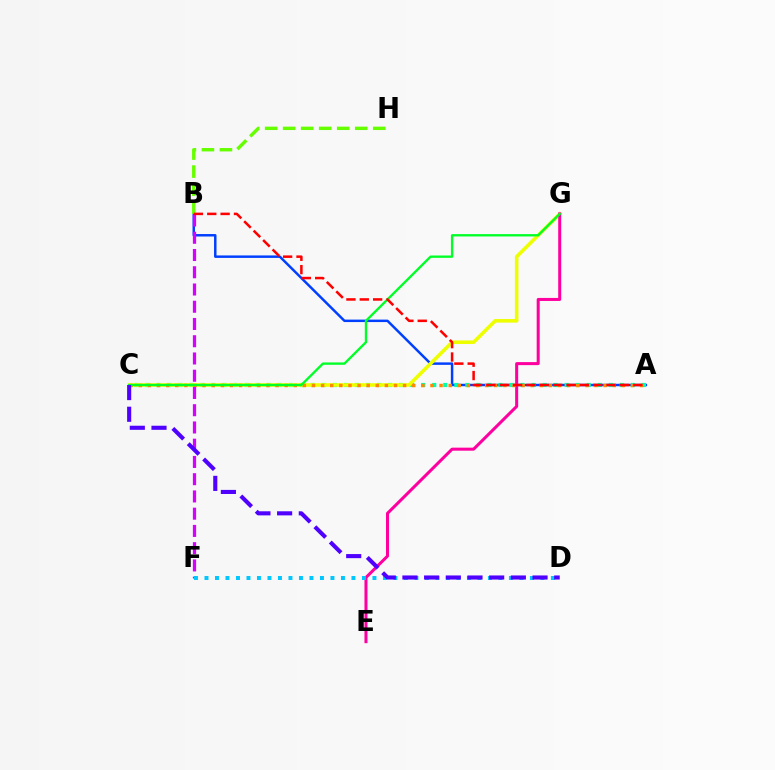{('A', 'B'): [{'color': '#003fff', 'line_style': 'solid', 'thickness': 1.78}, {'color': '#ff0000', 'line_style': 'dashed', 'thickness': 1.81}], ('A', 'C'): [{'color': '#00ffaf', 'line_style': 'dotted', 'thickness': 3.0}, {'color': '#ff8800', 'line_style': 'dotted', 'thickness': 2.48}], ('C', 'G'): [{'color': '#eeff00', 'line_style': 'solid', 'thickness': 2.58}, {'color': '#00ff27', 'line_style': 'solid', 'thickness': 1.68}], ('E', 'G'): [{'color': '#ff00a0', 'line_style': 'solid', 'thickness': 2.18}], ('B', 'H'): [{'color': '#66ff00', 'line_style': 'dashed', 'thickness': 2.45}], ('B', 'F'): [{'color': '#d600ff', 'line_style': 'dashed', 'thickness': 2.34}], ('D', 'F'): [{'color': '#00c7ff', 'line_style': 'dotted', 'thickness': 2.85}], ('C', 'D'): [{'color': '#4f00ff', 'line_style': 'dashed', 'thickness': 2.95}]}